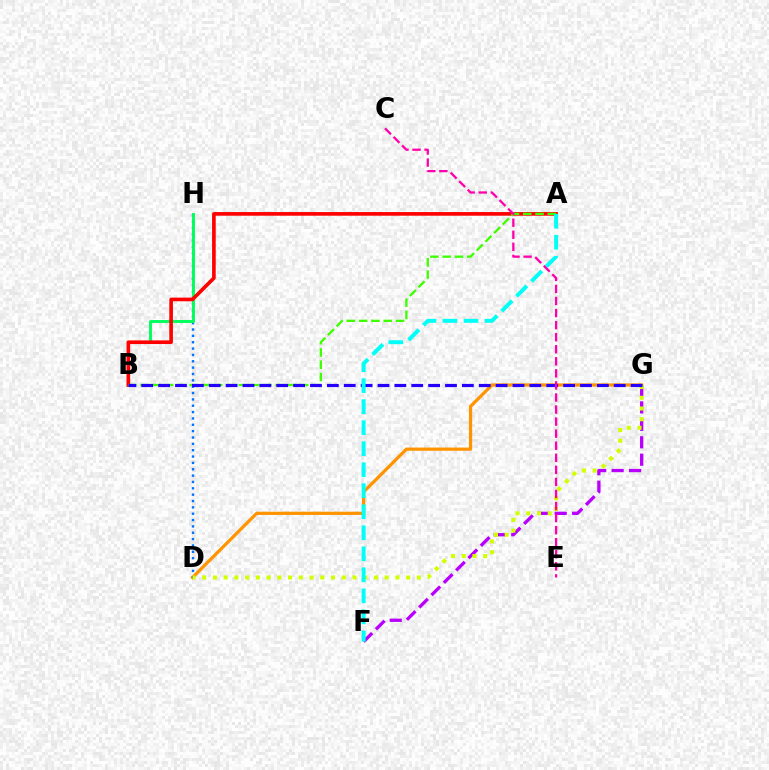{('D', 'G'): [{'color': '#ff9400', 'line_style': 'solid', 'thickness': 2.32}, {'color': '#d1ff00', 'line_style': 'dotted', 'thickness': 2.92}], ('D', 'H'): [{'color': '#0074ff', 'line_style': 'dotted', 'thickness': 1.73}], ('B', 'H'): [{'color': '#00ff5c', 'line_style': 'solid', 'thickness': 2.1}], ('F', 'G'): [{'color': '#b900ff', 'line_style': 'dashed', 'thickness': 2.37}], ('A', 'B'): [{'color': '#ff0000', 'line_style': 'solid', 'thickness': 2.62}, {'color': '#3dff00', 'line_style': 'dashed', 'thickness': 1.67}], ('B', 'G'): [{'color': '#2500ff', 'line_style': 'dashed', 'thickness': 2.29}], ('A', 'F'): [{'color': '#00fff6', 'line_style': 'dashed', 'thickness': 2.86}], ('C', 'E'): [{'color': '#ff00ac', 'line_style': 'dashed', 'thickness': 1.64}]}